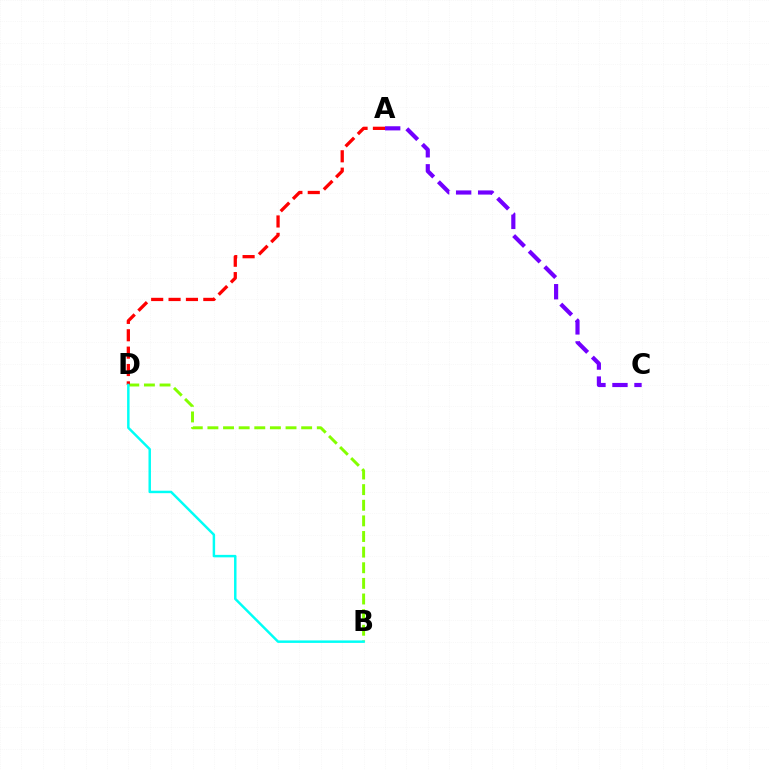{('B', 'D'): [{'color': '#84ff00', 'line_style': 'dashed', 'thickness': 2.12}, {'color': '#00fff6', 'line_style': 'solid', 'thickness': 1.78}], ('A', 'D'): [{'color': '#ff0000', 'line_style': 'dashed', 'thickness': 2.36}], ('A', 'C'): [{'color': '#7200ff', 'line_style': 'dashed', 'thickness': 2.99}]}